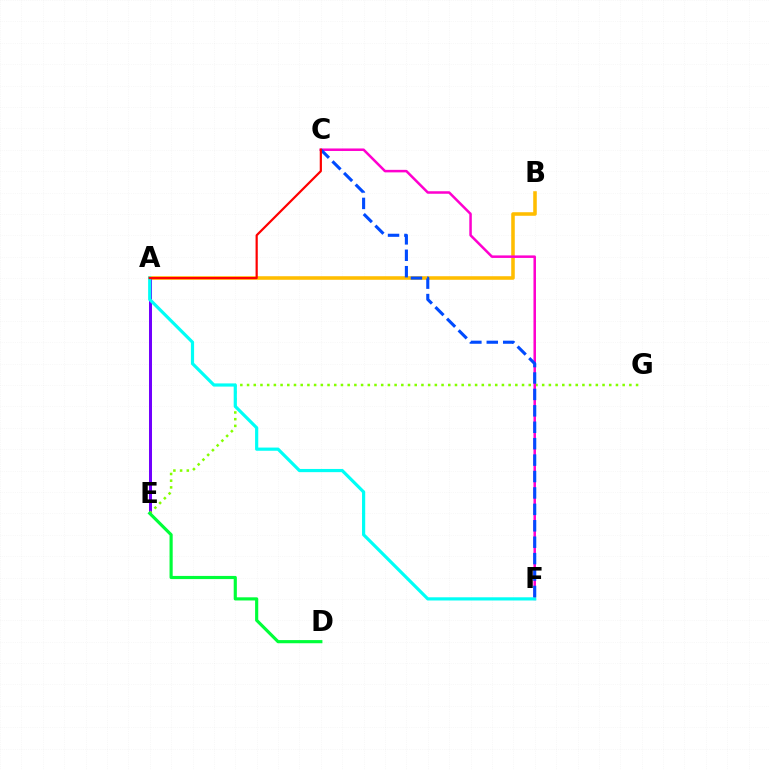{('A', 'B'): [{'color': '#ffbd00', 'line_style': 'solid', 'thickness': 2.56}], ('A', 'E'): [{'color': '#7200ff', 'line_style': 'solid', 'thickness': 2.16}], ('E', 'G'): [{'color': '#84ff00', 'line_style': 'dotted', 'thickness': 1.82}], ('C', 'F'): [{'color': '#ff00cf', 'line_style': 'solid', 'thickness': 1.81}, {'color': '#004bff', 'line_style': 'dashed', 'thickness': 2.23}], ('A', 'F'): [{'color': '#00fff6', 'line_style': 'solid', 'thickness': 2.3}], ('D', 'E'): [{'color': '#00ff39', 'line_style': 'solid', 'thickness': 2.27}], ('A', 'C'): [{'color': '#ff0000', 'line_style': 'solid', 'thickness': 1.59}]}